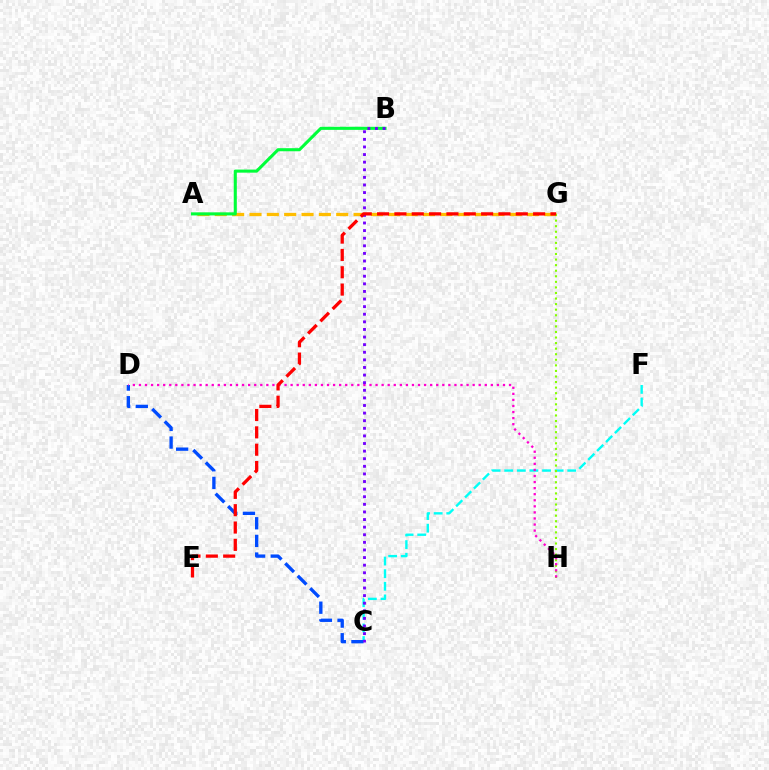{('A', 'G'): [{'color': '#ffbd00', 'line_style': 'dashed', 'thickness': 2.36}], ('A', 'B'): [{'color': '#00ff39', 'line_style': 'solid', 'thickness': 2.22}], ('C', 'F'): [{'color': '#00fff6', 'line_style': 'dashed', 'thickness': 1.71}], ('C', 'D'): [{'color': '#004bff', 'line_style': 'dashed', 'thickness': 2.4}], ('G', 'H'): [{'color': '#84ff00', 'line_style': 'dotted', 'thickness': 1.51}], ('D', 'H'): [{'color': '#ff00cf', 'line_style': 'dotted', 'thickness': 1.65}], ('B', 'C'): [{'color': '#7200ff', 'line_style': 'dotted', 'thickness': 2.07}], ('E', 'G'): [{'color': '#ff0000', 'line_style': 'dashed', 'thickness': 2.36}]}